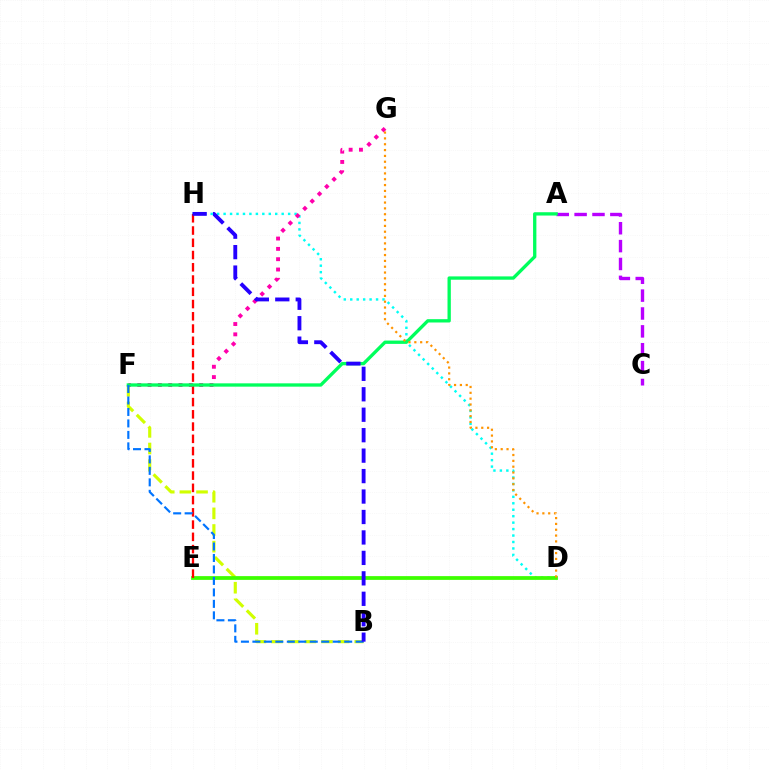{('D', 'H'): [{'color': '#00fff6', 'line_style': 'dotted', 'thickness': 1.75}], ('B', 'F'): [{'color': '#d1ff00', 'line_style': 'dashed', 'thickness': 2.26}, {'color': '#0074ff', 'line_style': 'dashed', 'thickness': 1.56}], ('D', 'E'): [{'color': '#3dff00', 'line_style': 'solid', 'thickness': 2.71}], ('E', 'H'): [{'color': '#ff0000', 'line_style': 'dashed', 'thickness': 1.66}], ('F', 'G'): [{'color': '#ff00ac', 'line_style': 'dotted', 'thickness': 2.8}], ('A', 'C'): [{'color': '#b900ff', 'line_style': 'dashed', 'thickness': 2.43}], ('A', 'F'): [{'color': '#00ff5c', 'line_style': 'solid', 'thickness': 2.39}], ('D', 'G'): [{'color': '#ff9400', 'line_style': 'dotted', 'thickness': 1.58}], ('B', 'H'): [{'color': '#2500ff', 'line_style': 'dashed', 'thickness': 2.78}]}